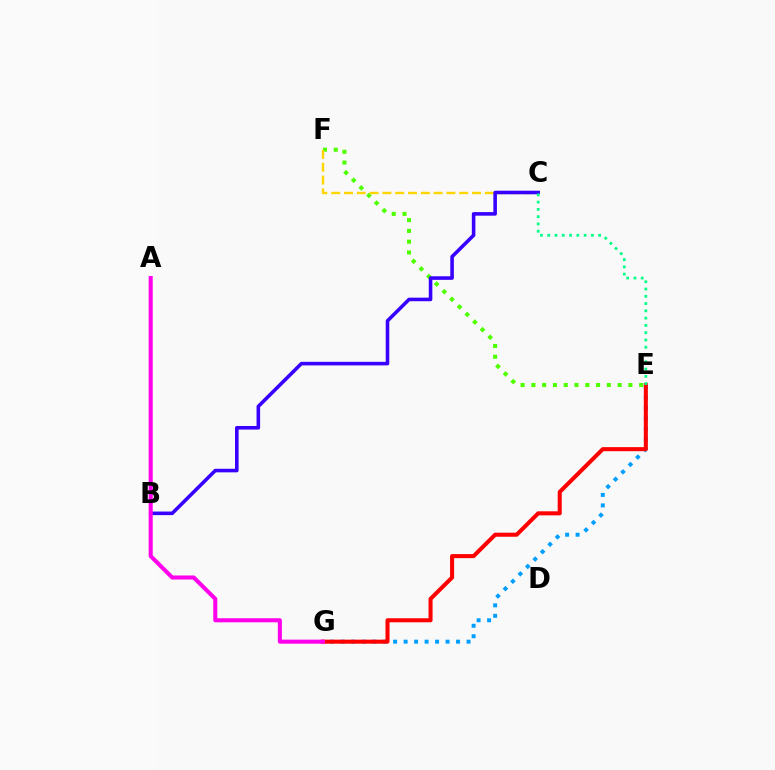{('E', 'F'): [{'color': '#4fff00', 'line_style': 'dotted', 'thickness': 2.93}], ('E', 'G'): [{'color': '#009eff', 'line_style': 'dotted', 'thickness': 2.85}, {'color': '#ff0000', 'line_style': 'solid', 'thickness': 2.91}], ('C', 'F'): [{'color': '#ffd500', 'line_style': 'dashed', 'thickness': 1.74}], ('B', 'C'): [{'color': '#3700ff', 'line_style': 'solid', 'thickness': 2.57}], ('A', 'G'): [{'color': '#ff00ed', 'line_style': 'solid', 'thickness': 2.92}], ('C', 'E'): [{'color': '#00ff86', 'line_style': 'dotted', 'thickness': 1.98}]}